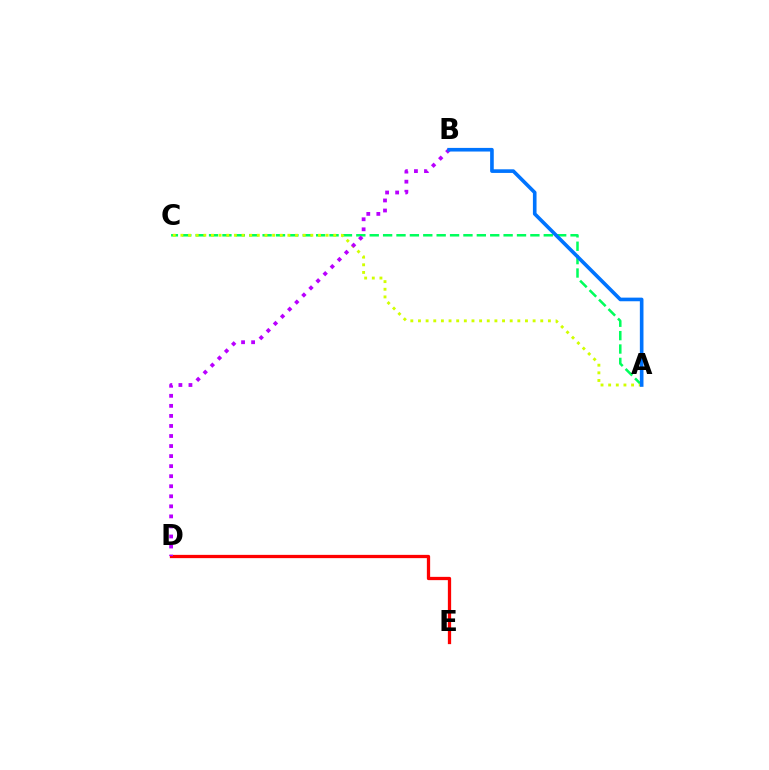{('D', 'E'): [{'color': '#ff0000', 'line_style': 'solid', 'thickness': 2.36}], ('A', 'C'): [{'color': '#00ff5c', 'line_style': 'dashed', 'thickness': 1.82}, {'color': '#d1ff00', 'line_style': 'dotted', 'thickness': 2.08}], ('B', 'D'): [{'color': '#b900ff', 'line_style': 'dotted', 'thickness': 2.73}], ('A', 'B'): [{'color': '#0074ff', 'line_style': 'solid', 'thickness': 2.61}]}